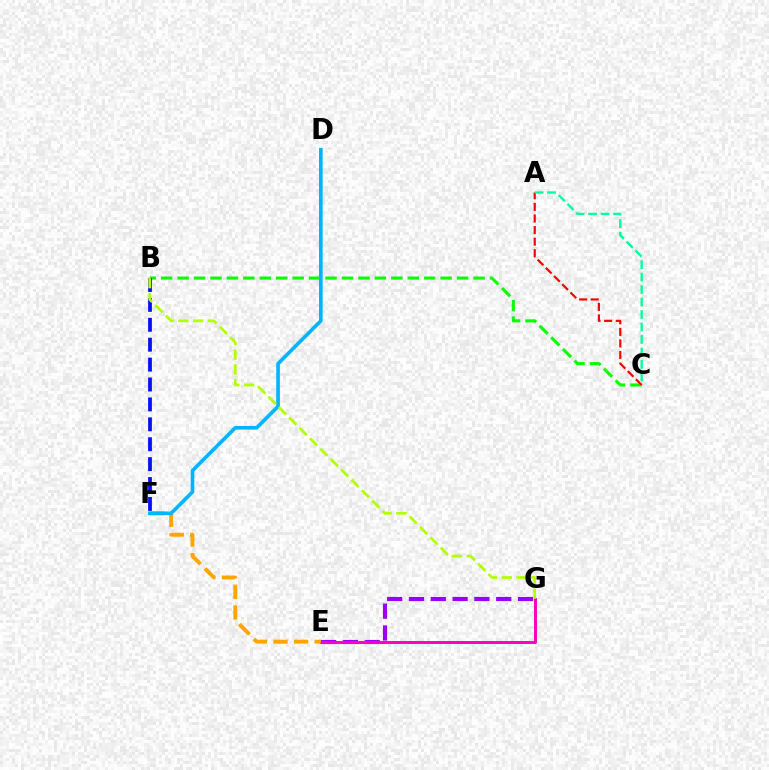{('E', 'G'): [{'color': '#9b00ff', 'line_style': 'dashed', 'thickness': 2.96}, {'color': '#ff00bd', 'line_style': 'solid', 'thickness': 2.12}], ('B', 'C'): [{'color': '#08ff00', 'line_style': 'dashed', 'thickness': 2.23}], ('A', 'C'): [{'color': '#ff0000', 'line_style': 'dashed', 'thickness': 1.57}, {'color': '#00ff9d', 'line_style': 'dashed', 'thickness': 1.69}], ('E', 'F'): [{'color': '#ffa500', 'line_style': 'dashed', 'thickness': 2.8}], ('B', 'F'): [{'color': '#0010ff', 'line_style': 'dashed', 'thickness': 2.7}], ('D', 'F'): [{'color': '#00b5ff', 'line_style': 'solid', 'thickness': 2.62}], ('B', 'G'): [{'color': '#b3ff00', 'line_style': 'dashed', 'thickness': 1.99}]}